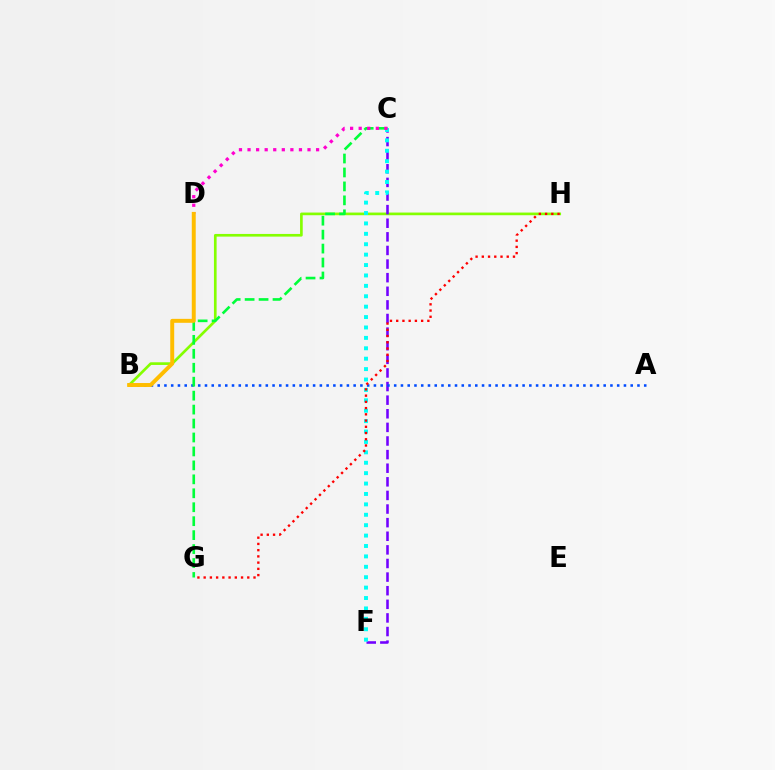{('B', 'H'): [{'color': '#84ff00', 'line_style': 'solid', 'thickness': 1.92}], ('C', 'F'): [{'color': '#7200ff', 'line_style': 'dashed', 'thickness': 1.85}, {'color': '#00fff6', 'line_style': 'dotted', 'thickness': 2.83}], ('A', 'B'): [{'color': '#004bff', 'line_style': 'dotted', 'thickness': 1.84}], ('C', 'G'): [{'color': '#00ff39', 'line_style': 'dashed', 'thickness': 1.89}], ('C', 'D'): [{'color': '#ff00cf', 'line_style': 'dotted', 'thickness': 2.33}], ('B', 'D'): [{'color': '#ffbd00', 'line_style': 'solid', 'thickness': 2.84}], ('G', 'H'): [{'color': '#ff0000', 'line_style': 'dotted', 'thickness': 1.69}]}